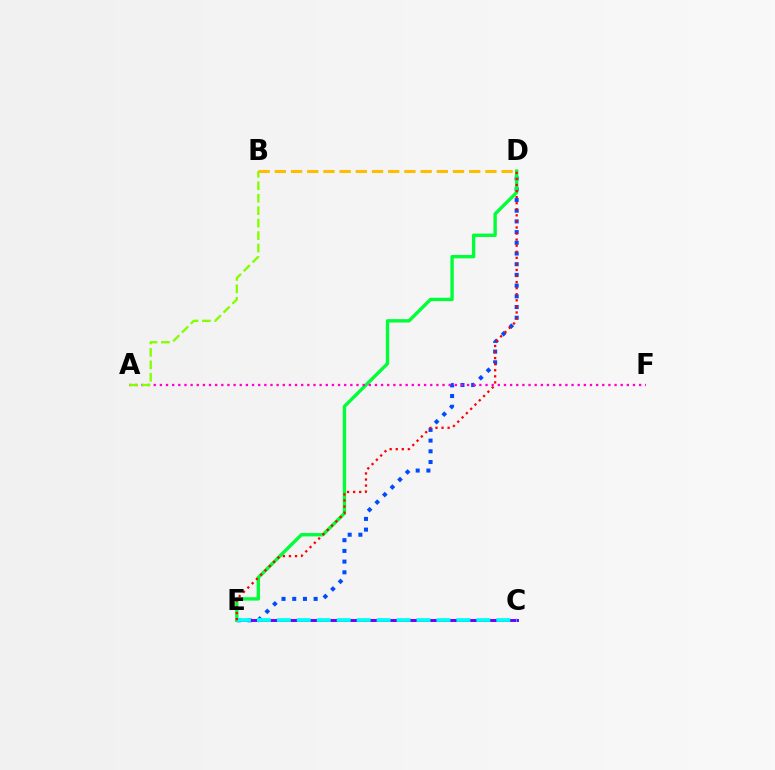{('D', 'E'): [{'color': '#004bff', 'line_style': 'dotted', 'thickness': 2.91}, {'color': '#00ff39', 'line_style': 'solid', 'thickness': 2.43}, {'color': '#ff0000', 'line_style': 'dotted', 'thickness': 1.65}], ('C', 'E'): [{'color': '#7200ff', 'line_style': 'solid', 'thickness': 2.12}, {'color': '#00fff6', 'line_style': 'dashed', 'thickness': 2.71}], ('A', 'F'): [{'color': '#ff00cf', 'line_style': 'dotted', 'thickness': 1.67}], ('A', 'B'): [{'color': '#84ff00', 'line_style': 'dashed', 'thickness': 1.69}], ('B', 'D'): [{'color': '#ffbd00', 'line_style': 'dashed', 'thickness': 2.2}]}